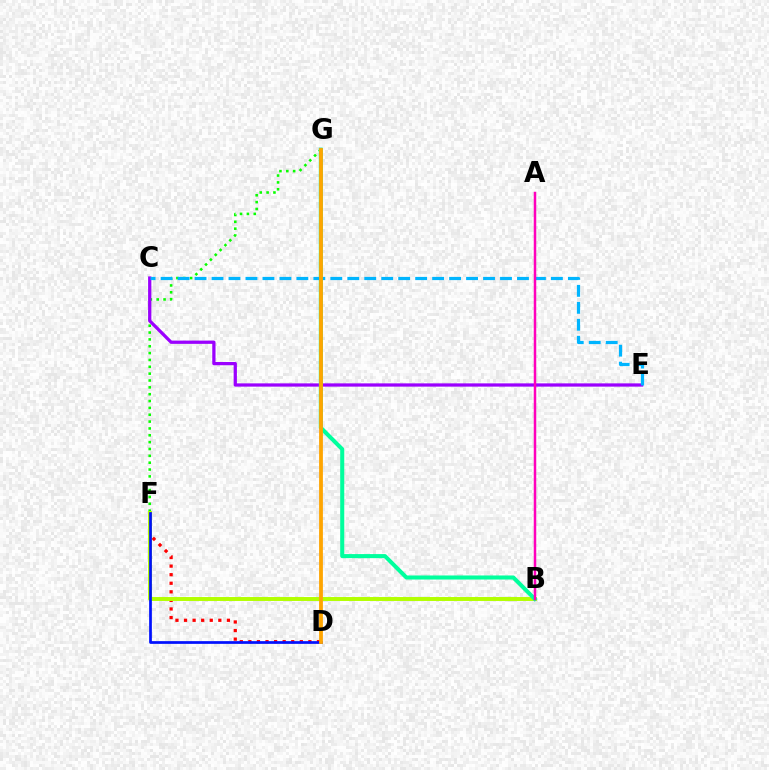{('D', 'F'): [{'color': '#ff0000', 'line_style': 'dotted', 'thickness': 2.33}, {'color': '#0010ff', 'line_style': 'solid', 'thickness': 1.95}], ('F', 'G'): [{'color': '#08ff00', 'line_style': 'dotted', 'thickness': 1.86}], ('B', 'F'): [{'color': '#b3ff00', 'line_style': 'solid', 'thickness': 2.83}], ('C', 'E'): [{'color': '#9b00ff', 'line_style': 'solid', 'thickness': 2.34}, {'color': '#00b5ff', 'line_style': 'dashed', 'thickness': 2.31}], ('B', 'G'): [{'color': '#00ff9d', 'line_style': 'solid', 'thickness': 2.91}], ('A', 'B'): [{'color': '#ff00bd', 'line_style': 'solid', 'thickness': 1.8}], ('D', 'G'): [{'color': '#ffa500', 'line_style': 'solid', 'thickness': 2.73}]}